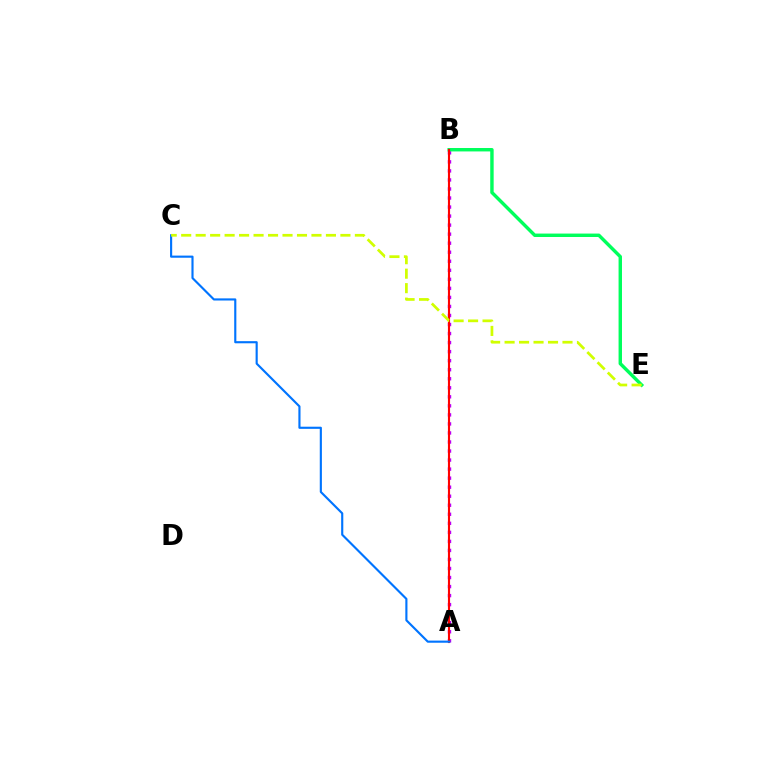{('A', 'B'): [{'color': '#b900ff', 'line_style': 'dotted', 'thickness': 2.46}, {'color': '#ff0000', 'line_style': 'solid', 'thickness': 1.54}], ('B', 'E'): [{'color': '#00ff5c', 'line_style': 'solid', 'thickness': 2.46}], ('A', 'C'): [{'color': '#0074ff', 'line_style': 'solid', 'thickness': 1.54}], ('C', 'E'): [{'color': '#d1ff00', 'line_style': 'dashed', 'thickness': 1.97}]}